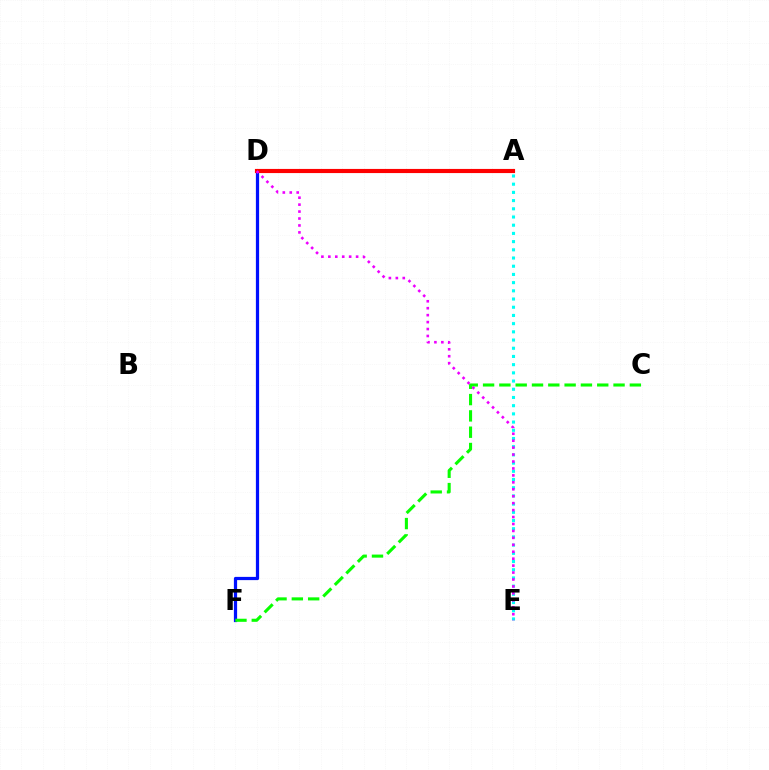{('D', 'F'): [{'color': '#0010ff', 'line_style': 'solid', 'thickness': 2.32}], ('A', 'D'): [{'color': '#fcf500', 'line_style': 'dotted', 'thickness': 2.86}, {'color': '#ff0000', 'line_style': 'solid', 'thickness': 2.98}], ('C', 'F'): [{'color': '#08ff00', 'line_style': 'dashed', 'thickness': 2.22}], ('A', 'E'): [{'color': '#00fff6', 'line_style': 'dotted', 'thickness': 2.23}], ('D', 'E'): [{'color': '#ee00ff', 'line_style': 'dotted', 'thickness': 1.89}]}